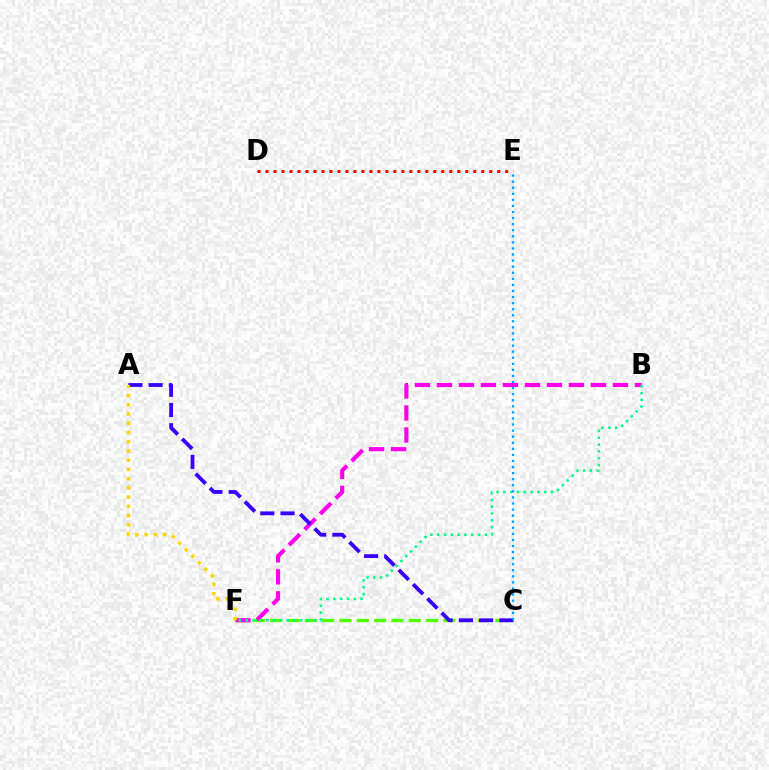{('D', 'E'): [{'color': '#ff0000', 'line_style': 'dotted', 'thickness': 2.17}], ('C', 'F'): [{'color': '#4fff00', 'line_style': 'dashed', 'thickness': 2.35}], ('B', 'F'): [{'color': '#ff00ed', 'line_style': 'dashed', 'thickness': 2.99}, {'color': '#00ff86', 'line_style': 'dotted', 'thickness': 1.85}], ('A', 'C'): [{'color': '#3700ff', 'line_style': 'dashed', 'thickness': 2.75}], ('C', 'E'): [{'color': '#009eff', 'line_style': 'dotted', 'thickness': 1.65}], ('A', 'F'): [{'color': '#ffd500', 'line_style': 'dotted', 'thickness': 2.51}]}